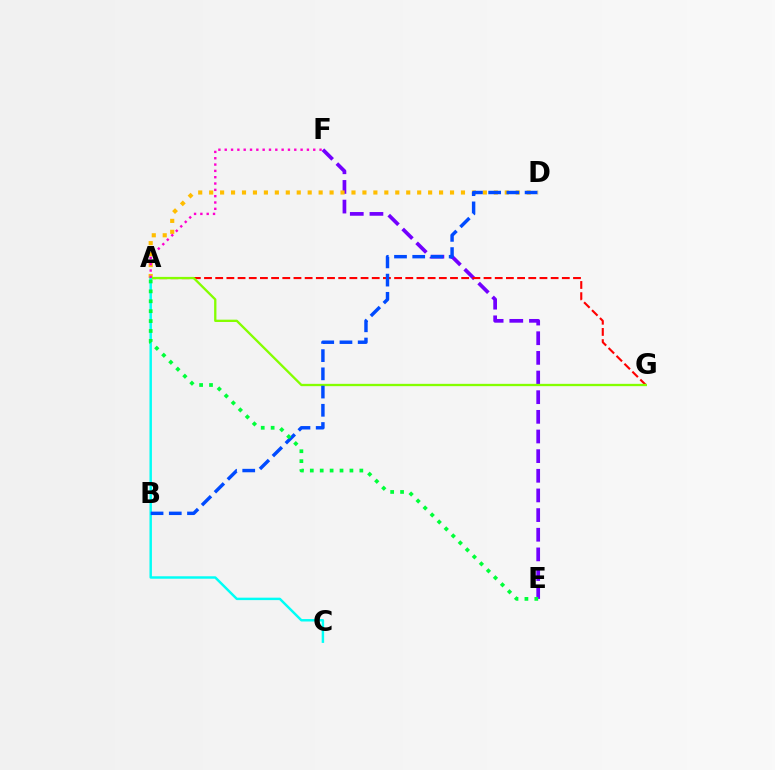{('E', 'F'): [{'color': '#7200ff', 'line_style': 'dashed', 'thickness': 2.67}], ('A', 'D'): [{'color': '#ffbd00', 'line_style': 'dotted', 'thickness': 2.97}], ('A', 'G'): [{'color': '#ff0000', 'line_style': 'dashed', 'thickness': 1.52}, {'color': '#84ff00', 'line_style': 'solid', 'thickness': 1.67}], ('A', 'C'): [{'color': '#00fff6', 'line_style': 'solid', 'thickness': 1.76}], ('A', 'F'): [{'color': '#ff00cf', 'line_style': 'dotted', 'thickness': 1.72}], ('B', 'D'): [{'color': '#004bff', 'line_style': 'dashed', 'thickness': 2.48}], ('A', 'E'): [{'color': '#00ff39', 'line_style': 'dotted', 'thickness': 2.69}]}